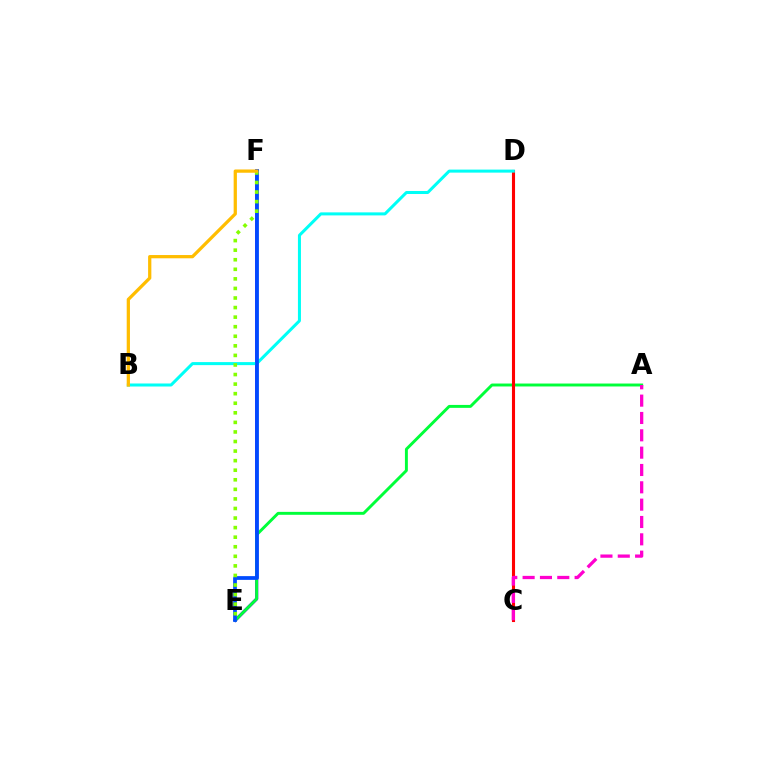{('E', 'F'): [{'color': '#7200ff', 'line_style': 'solid', 'thickness': 2.29}, {'color': '#004bff', 'line_style': 'solid', 'thickness': 2.7}, {'color': '#84ff00', 'line_style': 'dotted', 'thickness': 2.6}], ('A', 'E'): [{'color': '#00ff39', 'line_style': 'solid', 'thickness': 2.11}], ('C', 'D'): [{'color': '#ff0000', 'line_style': 'solid', 'thickness': 2.23}], ('B', 'D'): [{'color': '#00fff6', 'line_style': 'solid', 'thickness': 2.18}], ('B', 'F'): [{'color': '#ffbd00', 'line_style': 'solid', 'thickness': 2.34}], ('A', 'C'): [{'color': '#ff00cf', 'line_style': 'dashed', 'thickness': 2.36}]}